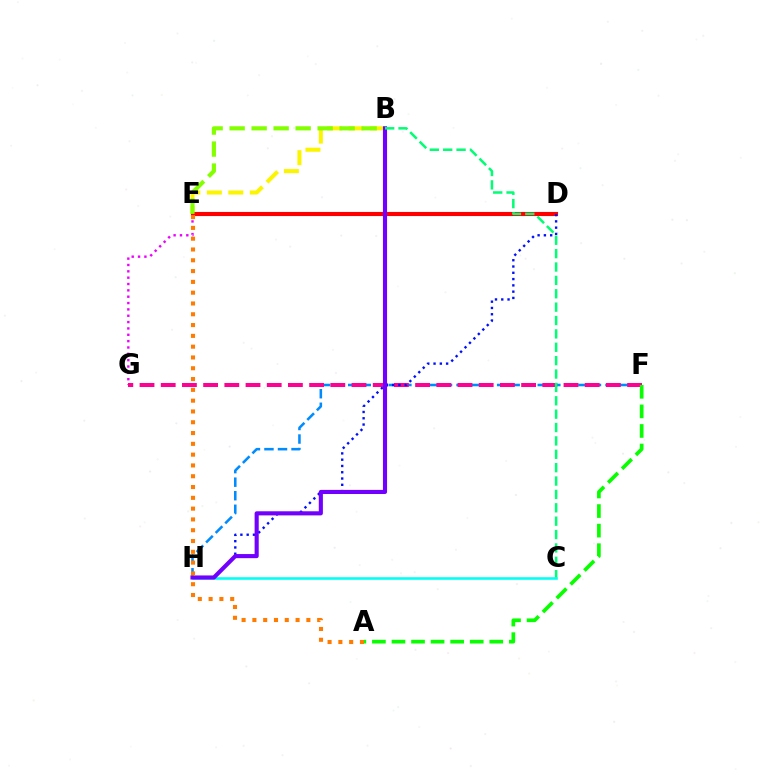{('F', 'H'): [{'color': '#008cff', 'line_style': 'dashed', 'thickness': 1.84}], ('E', 'G'): [{'color': '#ee00ff', 'line_style': 'dotted', 'thickness': 1.72}], ('F', 'G'): [{'color': '#ff0094', 'line_style': 'dashed', 'thickness': 2.88}], ('B', 'E'): [{'color': '#fcf500', 'line_style': 'dashed', 'thickness': 2.92}, {'color': '#84ff00', 'line_style': 'dashed', 'thickness': 2.99}], ('D', 'E'): [{'color': '#ff0000', 'line_style': 'solid', 'thickness': 2.96}], ('A', 'F'): [{'color': '#08ff00', 'line_style': 'dashed', 'thickness': 2.66}], ('C', 'H'): [{'color': '#00fff6', 'line_style': 'solid', 'thickness': 1.85}], ('D', 'H'): [{'color': '#0010ff', 'line_style': 'dotted', 'thickness': 1.71}], ('B', 'H'): [{'color': '#7200ff', 'line_style': 'solid', 'thickness': 2.96}], ('A', 'E'): [{'color': '#ff7c00', 'line_style': 'dotted', 'thickness': 2.93}], ('B', 'C'): [{'color': '#00ff74', 'line_style': 'dashed', 'thickness': 1.82}]}